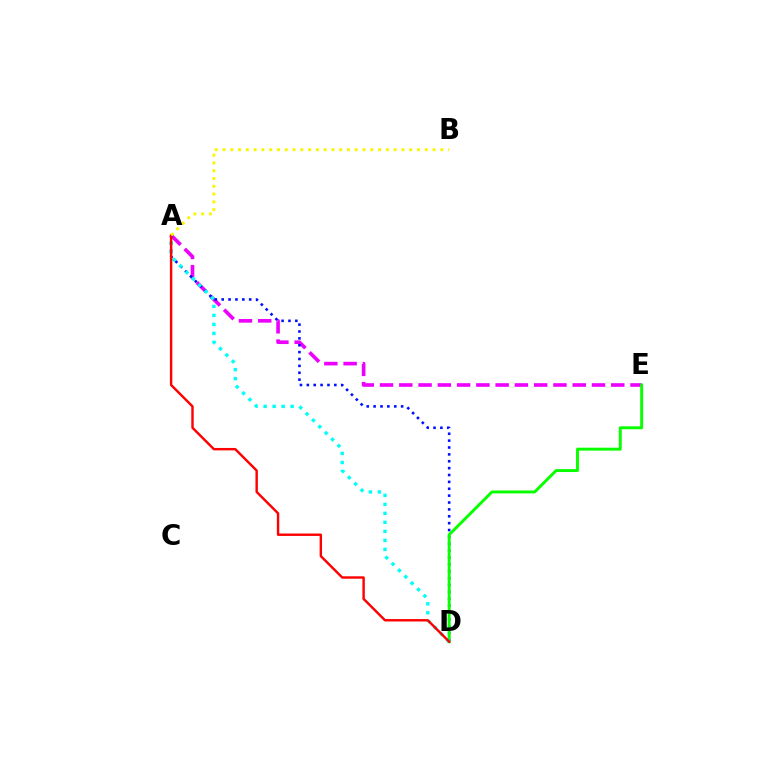{('A', 'E'): [{'color': '#ee00ff', 'line_style': 'dashed', 'thickness': 2.62}], ('A', 'D'): [{'color': '#0010ff', 'line_style': 'dotted', 'thickness': 1.87}, {'color': '#00fff6', 'line_style': 'dotted', 'thickness': 2.45}, {'color': '#ff0000', 'line_style': 'solid', 'thickness': 1.74}], ('D', 'E'): [{'color': '#08ff00', 'line_style': 'solid', 'thickness': 2.11}], ('A', 'B'): [{'color': '#fcf500', 'line_style': 'dotted', 'thickness': 2.11}]}